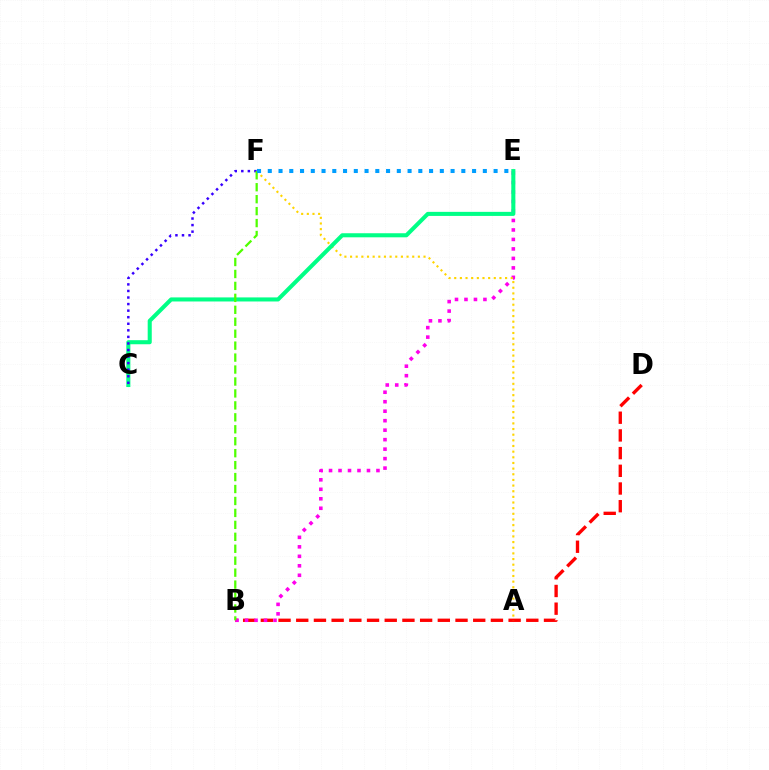{('B', 'D'): [{'color': '#ff0000', 'line_style': 'dashed', 'thickness': 2.4}], ('B', 'E'): [{'color': '#ff00ed', 'line_style': 'dotted', 'thickness': 2.58}], ('A', 'F'): [{'color': '#ffd500', 'line_style': 'dotted', 'thickness': 1.54}], ('C', 'E'): [{'color': '#00ff86', 'line_style': 'solid', 'thickness': 2.93}], ('C', 'F'): [{'color': '#3700ff', 'line_style': 'dotted', 'thickness': 1.78}], ('B', 'F'): [{'color': '#4fff00', 'line_style': 'dashed', 'thickness': 1.62}], ('E', 'F'): [{'color': '#009eff', 'line_style': 'dotted', 'thickness': 2.92}]}